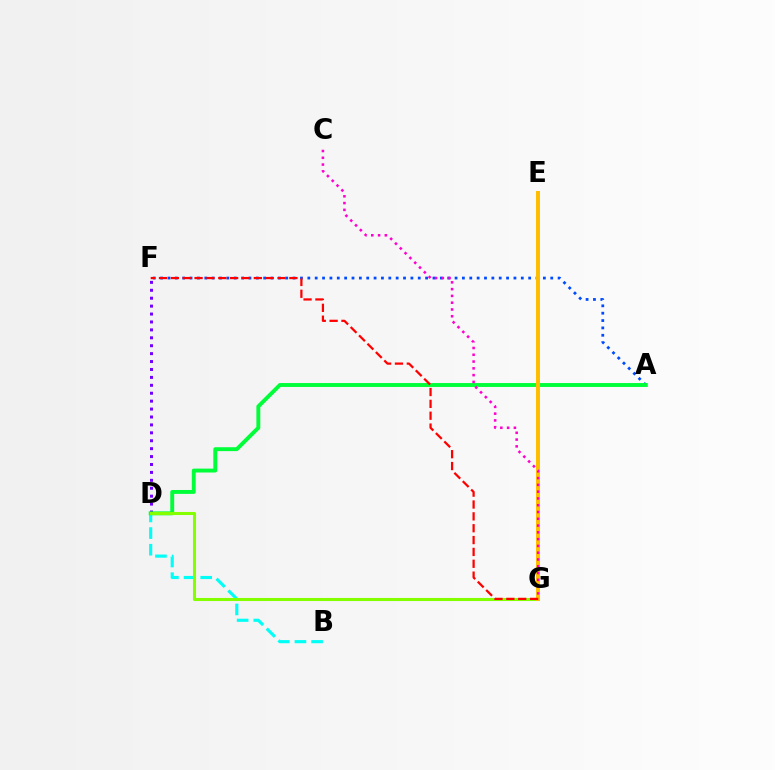{('B', 'D'): [{'color': '#00fff6', 'line_style': 'dashed', 'thickness': 2.26}], ('A', 'F'): [{'color': '#004bff', 'line_style': 'dotted', 'thickness': 2.0}], ('D', 'F'): [{'color': '#7200ff', 'line_style': 'dotted', 'thickness': 2.15}], ('A', 'D'): [{'color': '#00ff39', 'line_style': 'solid', 'thickness': 2.81}], ('D', 'G'): [{'color': '#84ff00', 'line_style': 'solid', 'thickness': 2.21}], ('E', 'G'): [{'color': '#ffbd00', 'line_style': 'solid', 'thickness': 2.85}], ('C', 'G'): [{'color': '#ff00cf', 'line_style': 'dotted', 'thickness': 1.84}], ('F', 'G'): [{'color': '#ff0000', 'line_style': 'dashed', 'thickness': 1.61}]}